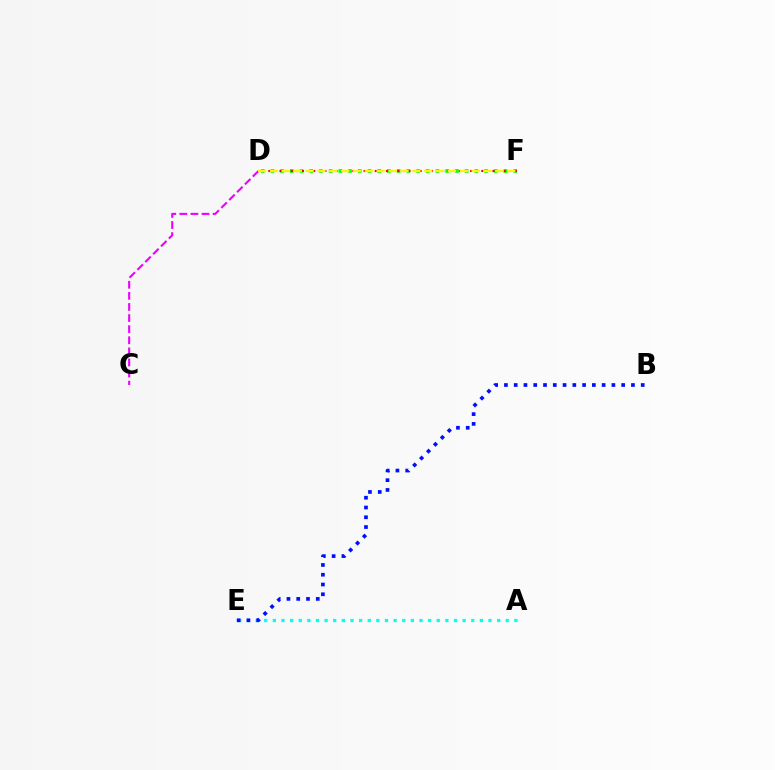{('C', 'D'): [{'color': '#ee00ff', 'line_style': 'dashed', 'thickness': 1.51}], ('A', 'E'): [{'color': '#00fff6', 'line_style': 'dotted', 'thickness': 2.34}], ('B', 'E'): [{'color': '#0010ff', 'line_style': 'dotted', 'thickness': 2.65}], ('D', 'F'): [{'color': '#08ff00', 'line_style': 'dotted', 'thickness': 2.64}, {'color': '#ff0000', 'line_style': 'dotted', 'thickness': 1.52}, {'color': '#fcf500', 'line_style': 'dashed', 'thickness': 1.61}]}